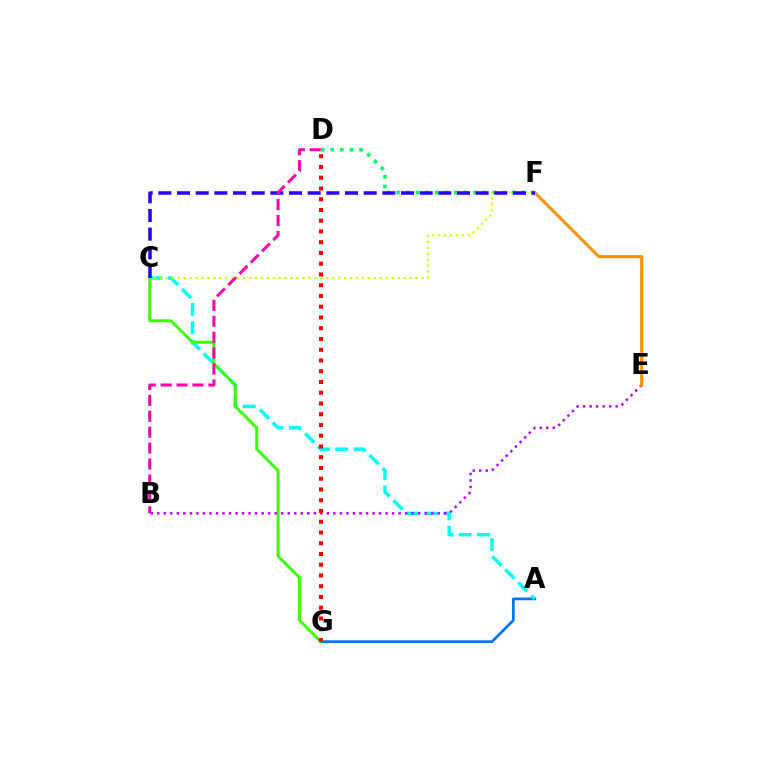{('D', 'F'): [{'color': '#00ff5c', 'line_style': 'dotted', 'thickness': 2.61}], ('A', 'G'): [{'color': '#0074ff', 'line_style': 'solid', 'thickness': 1.95}], ('A', 'C'): [{'color': '#00fff6', 'line_style': 'dashed', 'thickness': 2.5}], ('C', 'G'): [{'color': '#3dff00', 'line_style': 'solid', 'thickness': 2.12}], ('C', 'F'): [{'color': '#d1ff00', 'line_style': 'dotted', 'thickness': 1.61}, {'color': '#2500ff', 'line_style': 'dashed', 'thickness': 2.54}], ('B', 'E'): [{'color': '#b900ff', 'line_style': 'dotted', 'thickness': 1.77}], ('D', 'G'): [{'color': '#ff0000', 'line_style': 'dotted', 'thickness': 2.92}], ('E', 'F'): [{'color': '#ff9400', 'line_style': 'solid', 'thickness': 2.26}], ('B', 'D'): [{'color': '#ff00ac', 'line_style': 'dashed', 'thickness': 2.16}]}